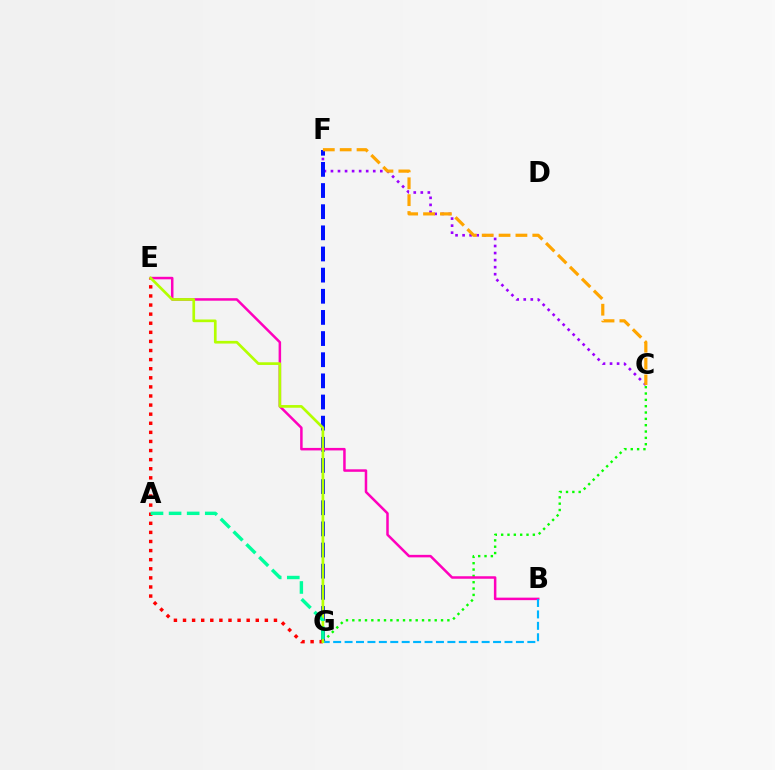{('C', 'F'): [{'color': '#9b00ff', 'line_style': 'dotted', 'thickness': 1.91}, {'color': '#ffa500', 'line_style': 'dashed', 'thickness': 2.29}], ('C', 'G'): [{'color': '#08ff00', 'line_style': 'dotted', 'thickness': 1.72}], ('F', 'G'): [{'color': '#0010ff', 'line_style': 'dashed', 'thickness': 2.87}], ('B', 'E'): [{'color': '#ff00bd', 'line_style': 'solid', 'thickness': 1.81}], ('B', 'G'): [{'color': '#00b5ff', 'line_style': 'dashed', 'thickness': 1.55}], ('E', 'G'): [{'color': '#ff0000', 'line_style': 'dotted', 'thickness': 2.47}, {'color': '#b3ff00', 'line_style': 'solid', 'thickness': 1.93}], ('A', 'G'): [{'color': '#00ff9d', 'line_style': 'dashed', 'thickness': 2.46}]}